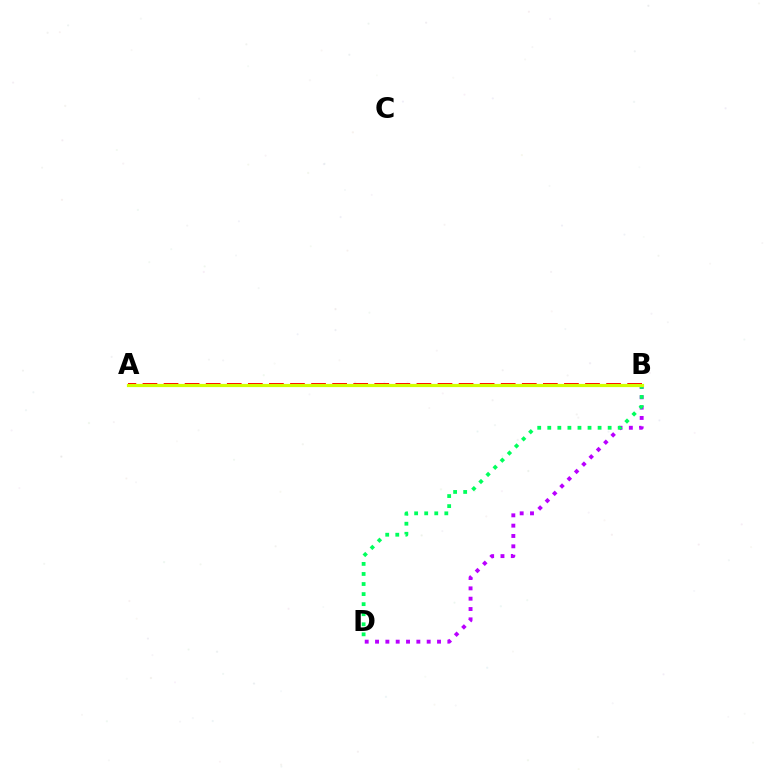{('B', 'D'): [{'color': '#b900ff', 'line_style': 'dotted', 'thickness': 2.81}, {'color': '#00ff5c', 'line_style': 'dotted', 'thickness': 2.73}], ('A', 'B'): [{'color': '#ff0000', 'line_style': 'dashed', 'thickness': 2.86}, {'color': '#0074ff', 'line_style': 'dashed', 'thickness': 1.87}, {'color': '#d1ff00', 'line_style': 'solid', 'thickness': 2.3}]}